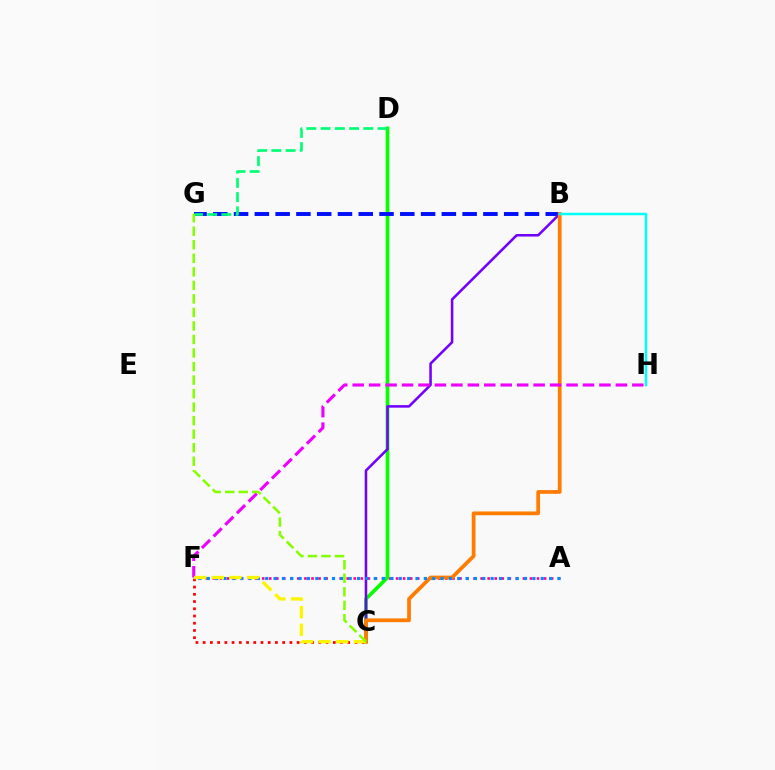{('A', 'F'): [{'color': '#ff0094', 'line_style': 'dotted', 'thickness': 1.91}, {'color': '#008cff', 'line_style': 'dotted', 'thickness': 2.27}], ('C', 'D'): [{'color': '#08ff00', 'line_style': 'solid', 'thickness': 2.64}], ('B', 'G'): [{'color': '#0010ff', 'line_style': 'dashed', 'thickness': 2.82}], ('B', 'C'): [{'color': '#7200ff', 'line_style': 'solid', 'thickness': 1.84}, {'color': '#ff7c00', 'line_style': 'solid', 'thickness': 2.7}], ('C', 'F'): [{'color': '#ff0000', 'line_style': 'dotted', 'thickness': 1.96}, {'color': '#fcf500', 'line_style': 'dashed', 'thickness': 2.39}], ('F', 'H'): [{'color': '#ee00ff', 'line_style': 'dashed', 'thickness': 2.23}], ('B', 'H'): [{'color': '#00fff6', 'line_style': 'solid', 'thickness': 1.79}], ('D', 'G'): [{'color': '#00ff74', 'line_style': 'dashed', 'thickness': 1.93}], ('C', 'G'): [{'color': '#84ff00', 'line_style': 'dashed', 'thickness': 1.84}]}